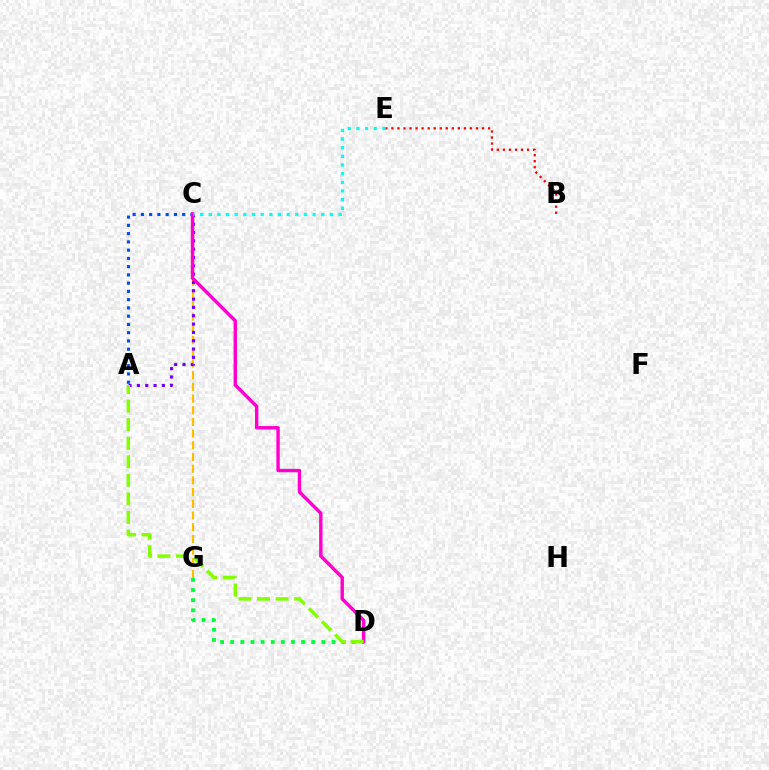{('C', 'G'): [{'color': '#ffbd00', 'line_style': 'dashed', 'thickness': 1.59}], ('A', 'C'): [{'color': '#7200ff', 'line_style': 'dotted', 'thickness': 2.26}, {'color': '#004bff', 'line_style': 'dotted', 'thickness': 2.24}], ('D', 'G'): [{'color': '#00ff39', 'line_style': 'dotted', 'thickness': 2.75}], ('B', 'E'): [{'color': '#ff0000', 'line_style': 'dotted', 'thickness': 1.64}], ('C', 'D'): [{'color': '#ff00cf', 'line_style': 'solid', 'thickness': 2.45}], ('C', 'E'): [{'color': '#00fff6', 'line_style': 'dotted', 'thickness': 2.35}], ('A', 'D'): [{'color': '#84ff00', 'line_style': 'dashed', 'thickness': 2.52}]}